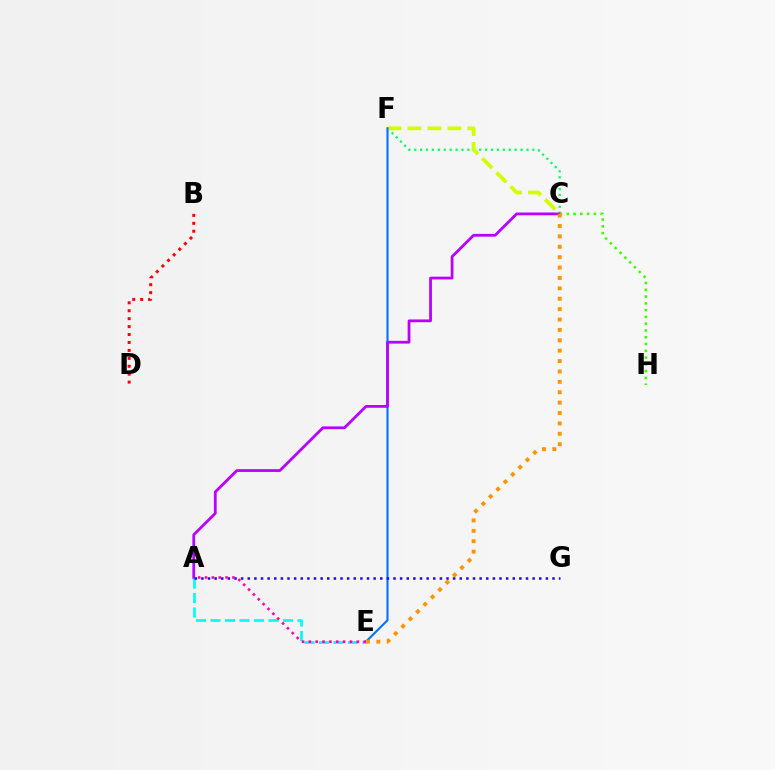{('C', 'F'): [{'color': '#00ff5c', 'line_style': 'dotted', 'thickness': 1.6}, {'color': '#d1ff00', 'line_style': 'dashed', 'thickness': 2.71}], ('E', 'F'): [{'color': '#0074ff', 'line_style': 'solid', 'thickness': 1.52}], ('A', 'C'): [{'color': '#b900ff', 'line_style': 'solid', 'thickness': 2.0}], ('C', 'H'): [{'color': '#3dff00', 'line_style': 'dotted', 'thickness': 1.84}], ('C', 'E'): [{'color': '#ff9400', 'line_style': 'dotted', 'thickness': 2.82}], ('A', 'E'): [{'color': '#00fff6', 'line_style': 'dashed', 'thickness': 1.97}, {'color': '#ff00ac', 'line_style': 'dotted', 'thickness': 1.86}], ('A', 'G'): [{'color': '#2500ff', 'line_style': 'dotted', 'thickness': 1.8}], ('B', 'D'): [{'color': '#ff0000', 'line_style': 'dotted', 'thickness': 2.15}]}